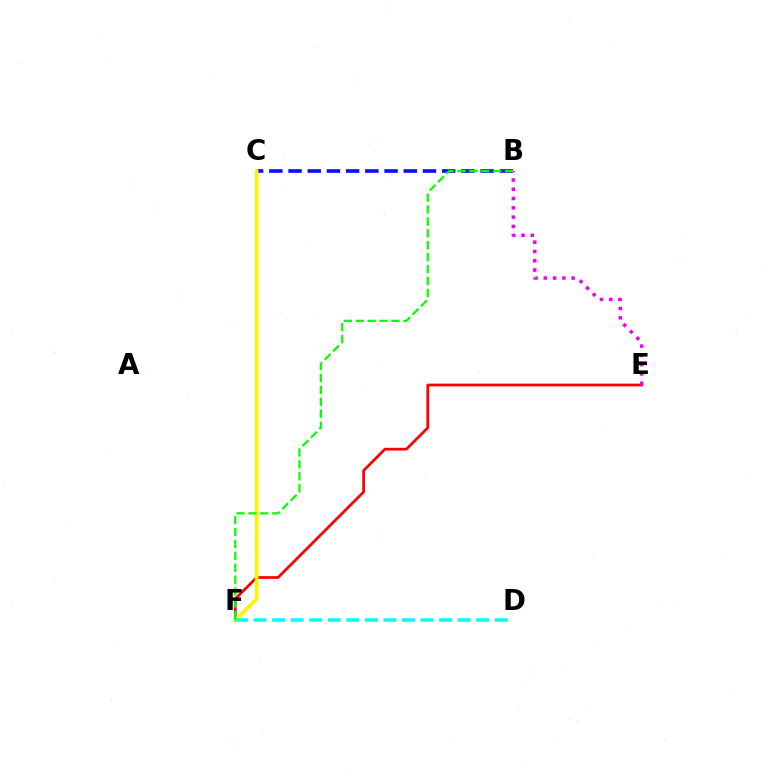{('B', 'C'): [{'color': '#0010ff', 'line_style': 'dashed', 'thickness': 2.61}], ('E', 'F'): [{'color': '#ff0000', 'line_style': 'solid', 'thickness': 1.97}], ('B', 'E'): [{'color': '#ee00ff', 'line_style': 'dotted', 'thickness': 2.52}], ('C', 'F'): [{'color': '#fcf500', 'line_style': 'solid', 'thickness': 2.61}], ('D', 'F'): [{'color': '#00fff6', 'line_style': 'dashed', 'thickness': 2.52}], ('B', 'F'): [{'color': '#08ff00', 'line_style': 'dashed', 'thickness': 1.62}]}